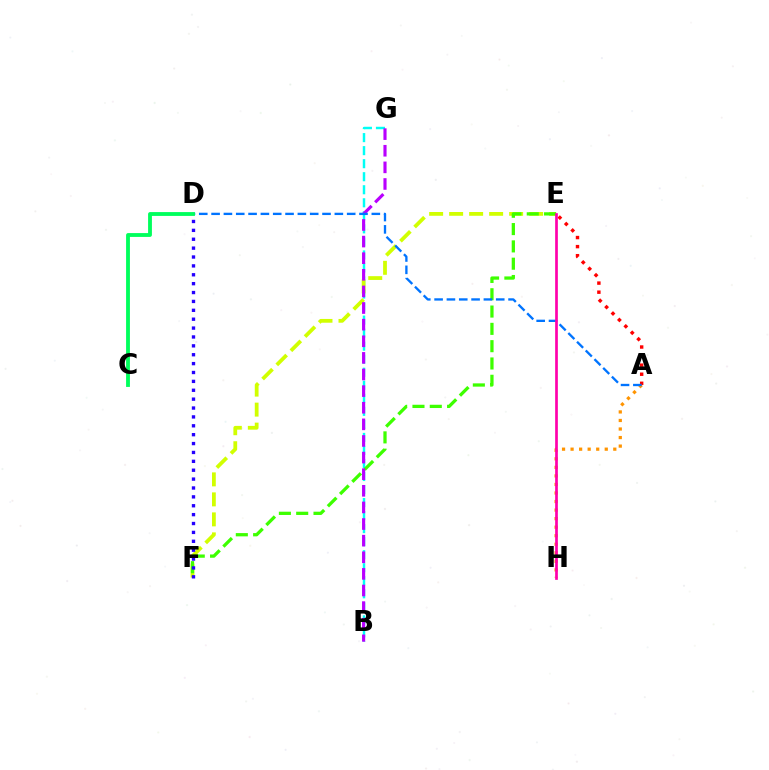{('B', 'G'): [{'color': '#00fff6', 'line_style': 'dashed', 'thickness': 1.77}, {'color': '#b900ff', 'line_style': 'dashed', 'thickness': 2.26}], ('E', 'F'): [{'color': '#d1ff00', 'line_style': 'dashed', 'thickness': 2.72}, {'color': '#3dff00', 'line_style': 'dashed', 'thickness': 2.35}], ('A', 'H'): [{'color': '#ff9400', 'line_style': 'dotted', 'thickness': 2.32}], ('D', 'F'): [{'color': '#2500ff', 'line_style': 'dotted', 'thickness': 2.41}], ('A', 'E'): [{'color': '#ff0000', 'line_style': 'dotted', 'thickness': 2.46}], ('A', 'D'): [{'color': '#0074ff', 'line_style': 'dashed', 'thickness': 1.67}], ('E', 'H'): [{'color': '#ff00ac', 'line_style': 'solid', 'thickness': 1.94}], ('C', 'D'): [{'color': '#00ff5c', 'line_style': 'solid', 'thickness': 2.76}]}